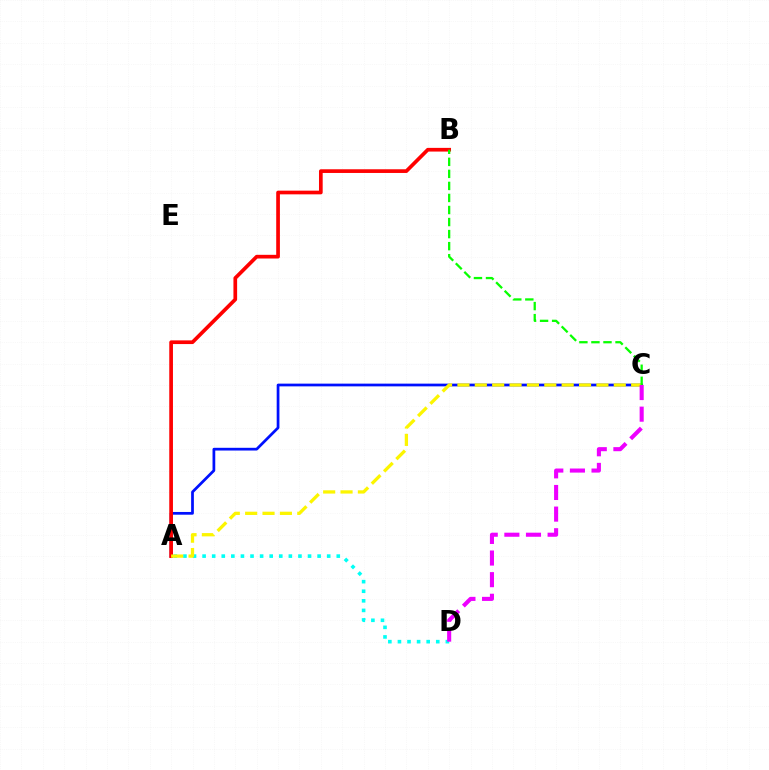{('A', 'C'): [{'color': '#0010ff', 'line_style': 'solid', 'thickness': 1.97}, {'color': '#fcf500', 'line_style': 'dashed', 'thickness': 2.36}], ('A', 'D'): [{'color': '#00fff6', 'line_style': 'dotted', 'thickness': 2.6}], ('A', 'B'): [{'color': '#ff0000', 'line_style': 'solid', 'thickness': 2.66}], ('B', 'C'): [{'color': '#08ff00', 'line_style': 'dashed', 'thickness': 1.64}], ('C', 'D'): [{'color': '#ee00ff', 'line_style': 'dashed', 'thickness': 2.94}]}